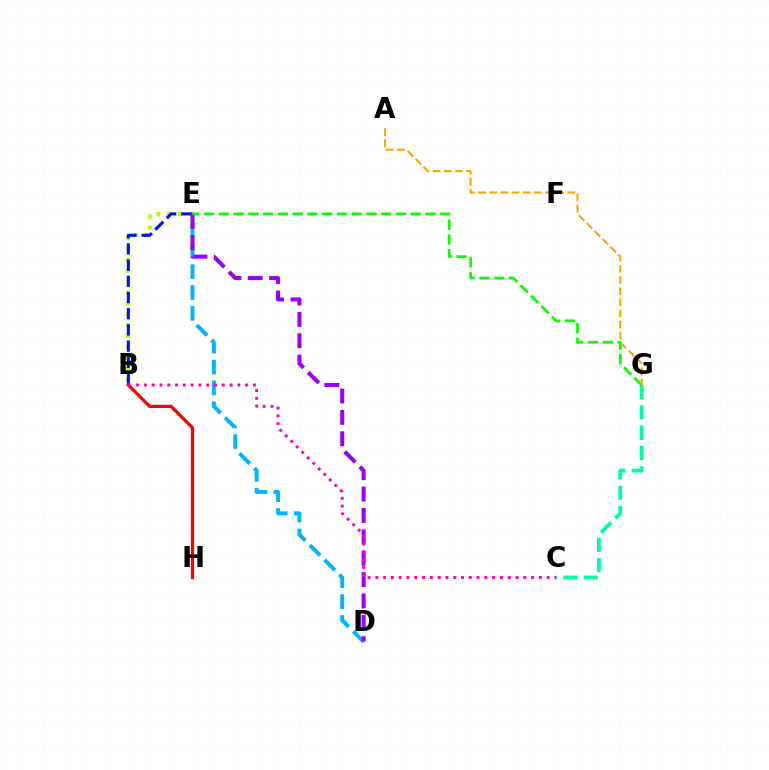{('B', 'E'): [{'color': '#b3ff00', 'line_style': 'dotted', 'thickness': 2.95}, {'color': '#0010ff', 'line_style': 'dashed', 'thickness': 2.2}], ('D', 'E'): [{'color': '#00b5ff', 'line_style': 'dashed', 'thickness': 2.83}, {'color': '#9b00ff', 'line_style': 'dashed', 'thickness': 2.9}], ('C', 'G'): [{'color': '#00ff9d', 'line_style': 'dashed', 'thickness': 2.76}], ('B', 'H'): [{'color': '#ff0000', 'line_style': 'solid', 'thickness': 2.35}], ('E', 'G'): [{'color': '#08ff00', 'line_style': 'dashed', 'thickness': 2.01}], ('B', 'C'): [{'color': '#ff00bd', 'line_style': 'dotted', 'thickness': 2.12}], ('A', 'G'): [{'color': '#ffa500', 'line_style': 'dashed', 'thickness': 1.51}]}